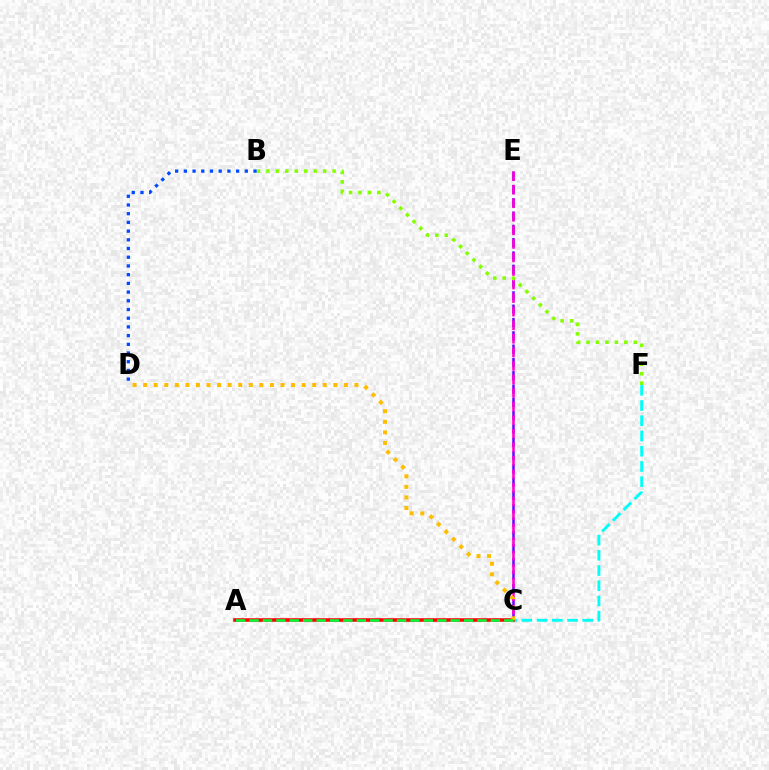{('C', 'E'): [{'color': '#7200ff', 'line_style': 'dashed', 'thickness': 1.81}, {'color': '#ff00cf', 'line_style': 'dashed', 'thickness': 1.84}], ('C', 'F'): [{'color': '#00fff6', 'line_style': 'dashed', 'thickness': 2.07}], ('A', 'C'): [{'color': '#ff0000', 'line_style': 'solid', 'thickness': 2.56}, {'color': '#00ff39', 'line_style': 'dashed', 'thickness': 1.82}], ('C', 'D'): [{'color': '#ffbd00', 'line_style': 'dotted', 'thickness': 2.87}], ('B', 'F'): [{'color': '#84ff00', 'line_style': 'dotted', 'thickness': 2.57}], ('B', 'D'): [{'color': '#004bff', 'line_style': 'dotted', 'thickness': 2.37}]}